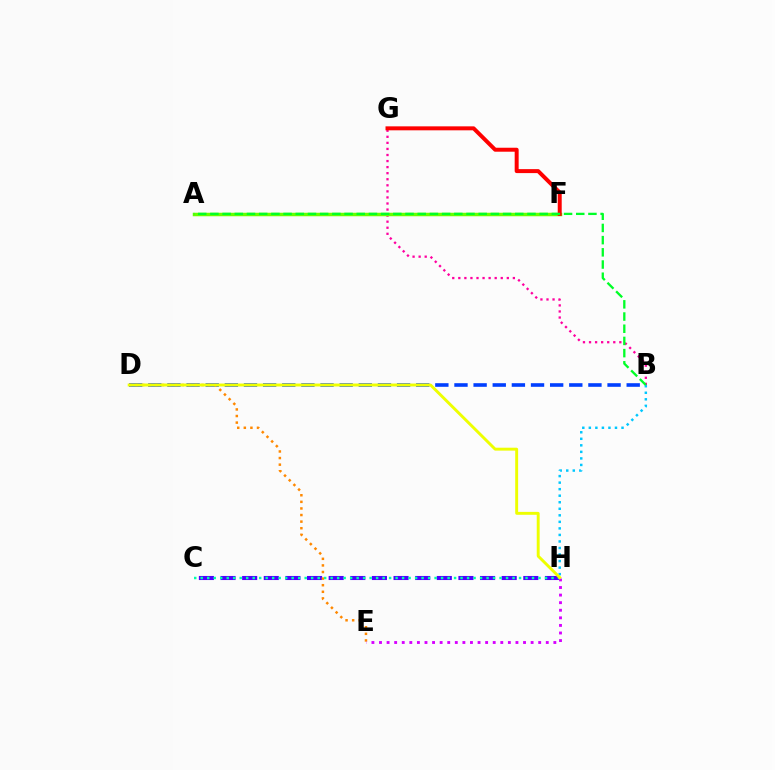{('B', 'G'): [{'color': '#ff00a0', 'line_style': 'dotted', 'thickness': 1.65}], ('B', 'D'): [{'color': '#003fff', 'line_style': 'dashed', 'thickness': 2.6}], ('B', 'H'): [{'color': '#00c7ff', 'line_style': 'dotted', 'thickness': 1.78}], ('C', 'H'): [{'color': '#4f00ff', 'line_style': 'dashed', 'thickness': 2.94}, {'color': '#00ffaf', 'line_style': 'dotted', 'thickness': 1.77}], ('A', 'F'): [{'color': '#66ff00', 'line_style': 'solid', 'thickness': 2.51}], ('D', 'E'): [{'color': '#ff8800', 'line_style': 'dotted', 'thickness': 1.79}], ('F', 'G'): [{'color': '#ff0000', 'line_style': 'solid', 'thickness': 2.86}], ('E', 'H'): [{'color': '#d600ff', 'line_style': 'dotted', 'thickness': 2.06}], ('D', 'H'): [{'color': '#eeff00', 'line_style': 'solid', 'thickness': 2.09}], ('A', 'B'): [{'color': '#00ff27', 'line_style': 'dashed', 'thickness': 1.66}]}